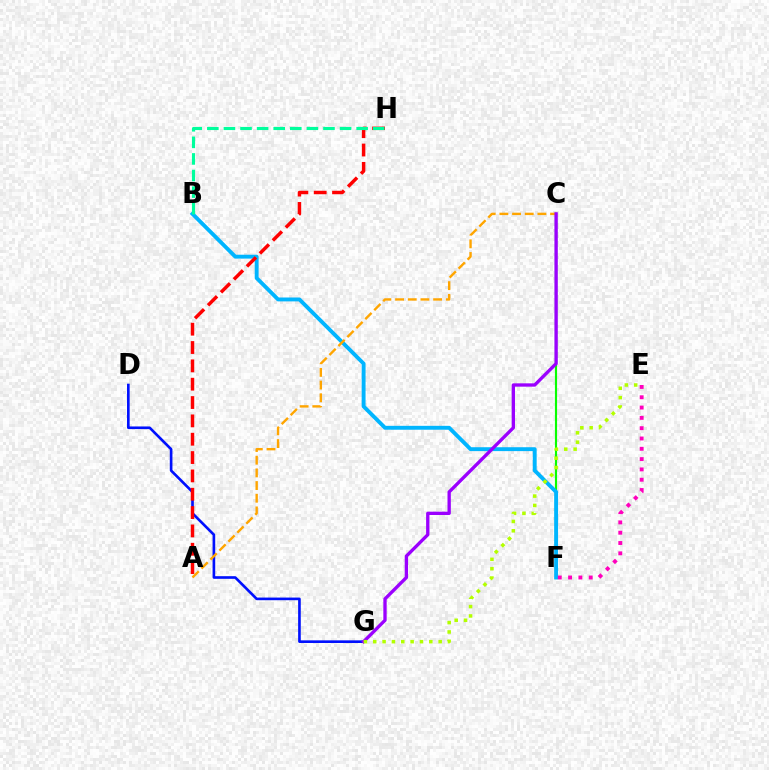{('D', 'G'): [{'color': '#0010ff', 'line_style': 'solid', 'thickness': 1.9}], ('C', 'F'): [{'color': '#08ff00', 'line_style': 'solid', 'thickness': 1.55}], ('B', 'F'): [{'color': '#00b5ff', 'line_style': 'solid', 'thickness': 2.8}], ('E', 'F'): [{'color': '#ff00bd', 'line_style': 'dotted', 'thickness': 2.8}], ('A', 'C'): [{'color': '#ffa500', 'line_style': 'dashed', 'thickness': 1.72}], ('A', 'H'): [{'color': '#ff0000', 'line_style': 'dashed', 'thickness': 2.49}], ('C', 'G'): [{'color': '#9b00ff', 'line_style': 'solid', 'thickness': 2.4}], ('B', 'H'): [{'color': '#00ff9d', 'line_style': 'dashed', 'thickness': 2.25}], ('E', 'G'): [{'color': '#b3ff00', 'line_style': 'dotted', 'thickness': 2.54}]}